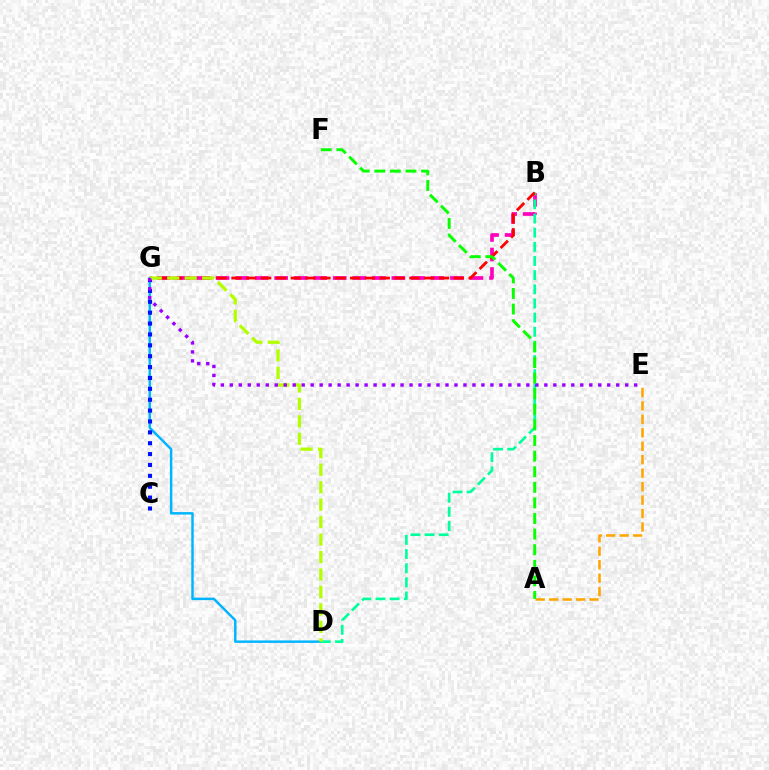{('D', 'G'): [{'color': '#00b5ff', 'line_style': 'solid', 'thickness': 1.78}, {'color': '#b3ff00', 'line_style': 'dashed', 'thickness': 2.37}], ('A', 'E'): [{'color': '#ffa500', 'line_style': 'dashed', 'thickness': 1.83}], ('B', 'G'): [{'color': '#ff00bd', 'line_style': 'dashed', 'thickness': 2.65}, {'color': '#ff0000', 'line_style': 'dashed', 'thickness': 2.01}], ('B', 'D'): [{'color': '#00ff9d', 'line_style': 'dashed', 'thickness': 1.92}], ('C', 'G'): [{'color': '#0010ff', 'line_style': 'dotted', 'thickness': 2.96}], ('E', 'G'): [{'color': '#9b00ff', 'line_style': 'dotted', 'thickness': 2.44}], ('A', 'F'): [{'color': '#08ff00', 'line_style': 'dashed', 'thickness': 2.12}]}